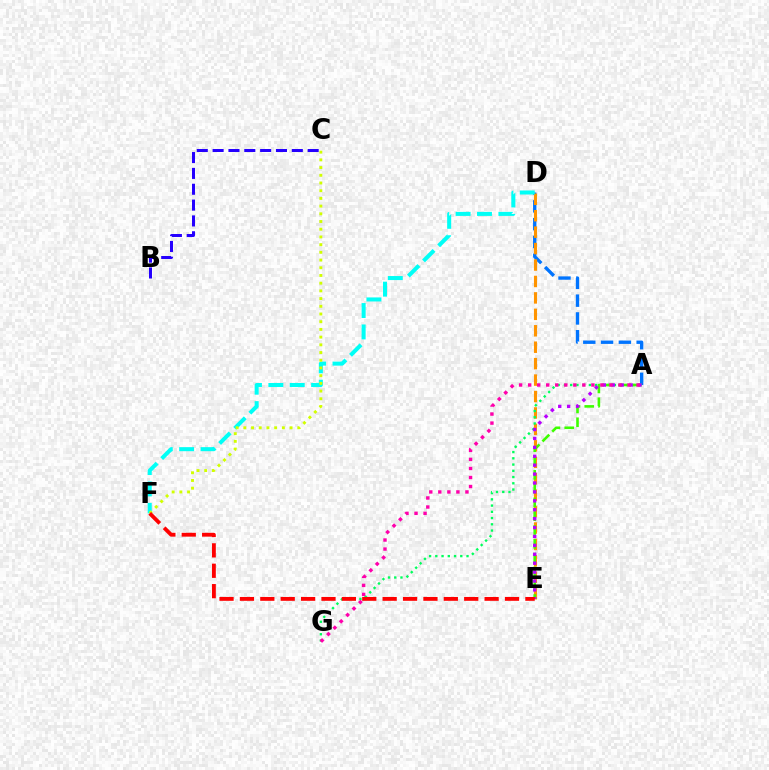{('A', 'D'): [{'color': '#0074ff', 'line_style': 'dashed', 'thickness': 2.42}], ('D', 'E'): [{'color': '#ff9400', 'line_style': 'dashed', 'thickness': 2.23}], ('A', 'G'): [{'color': '#00ff5c', 'line_style': 'dotted', 'thickness': 1.7}, {'color': '#ff00ac', 'line_style': 'dotted', 'thickness': 2.46}], ('A', 'E'): [{'color': '#3dff00', 'line_style': 'dashed', 'thickness': 1.87}, {'color': '#b900ff', 'line_style': 'dotted', 'thickness': 2.42}], ('D', 'F'): [{'color': '#00fff6', 'line_style': 'dashed', 'thickness': 2.91}], ('C', 'F'): [{'color': '#d1ff00', 'line_style': 'dotted', 'thickness': 2.09}], ('B', 'C'): [{'color': '#2500ff', 'line_style': 'dashed', 'thickness': 2.15}], ('E', 'F'): [{'color': '#ff0000', 'line_style': 'dashed', 'thickness': 2.77}]}